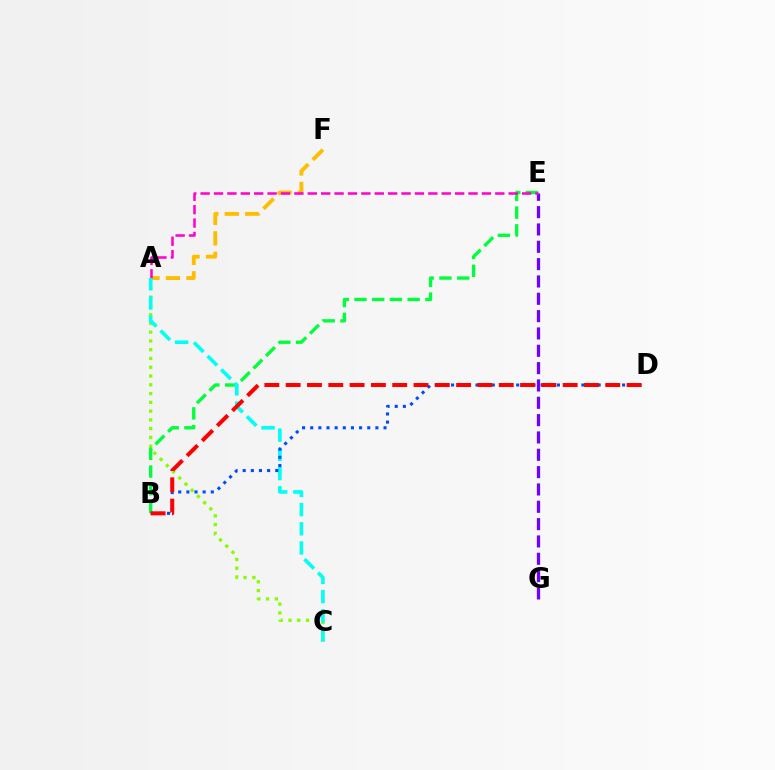{('A', 'F'): [{'color': '#ffbd00', 'line_style': 'dashed', 'thickness': 2.78}], ('A', 'C'): [{'color': '#84ff00', 'line_style': 'dotted', 'thickness': 2.38}, {'color': '#00fff6', 'line_style': 'dashed', 'thickness': 2.61}], ('B', 'E'): [{'color': '#00ff39', 'line_style': 'dashed', 'thickness': 2.41}], ('E', 'G'): [{'color': '#7200ff', 'line_style': 'dashed', 'thickness': 2.35}], ('A', 'E'): [{'color': '#ff00cf', 'line_style': 'dashed', 'thickness': 1.82}], ('B', 'D'): [{'color': '#004bff', 'line_style': 'dotted', 'thickness': 2.21}, {'color': '#ff0000', 'line_style': 'dashed', 'thickness': 2.89}]}